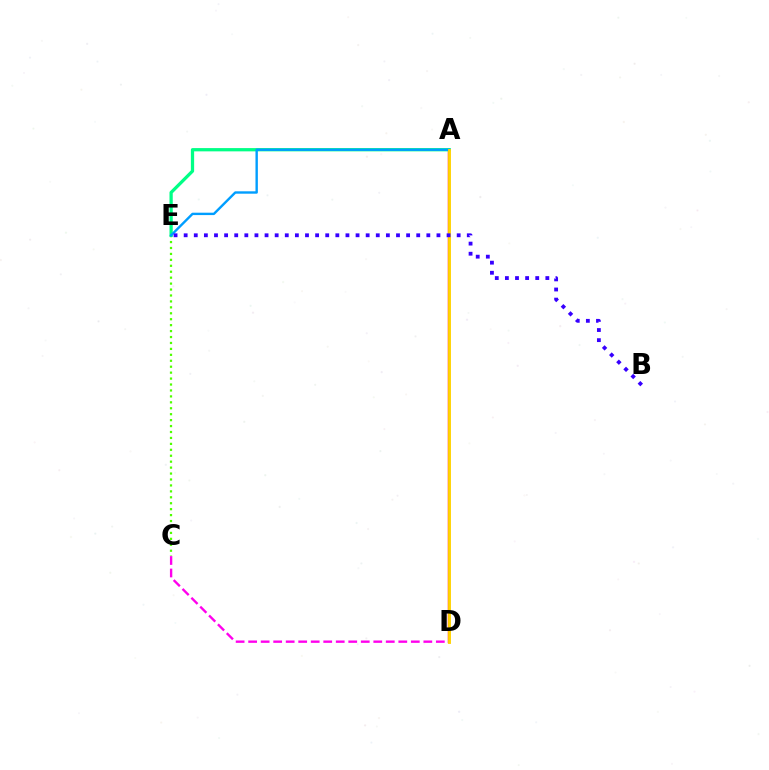{('C', 'D'): [{'color': '#ff00ed', 'line_style': 'dashed', 'thickness': 1.7}], ('A', 'D'): [{'color': '#ff0000', 'line_style': 'solid', 'thickness': 1.74}, {'color': '#ffd500', 'line_style': 'solid', 'thickness': 2.07}], ('C', 'E'): [{'color': '#4fff00', 'line_style': 'dotted', 'thickness': 1.61}], ('A', 'E'): [{'color': '#00ff86', 'line_style': 'solid', 'thickness': 2.35}, {'color': '#009eff', 'line_style': 'solid', 'thickness': 1.72}], ('B', 'E'): [{'color': '#3700ff', 'line_style': 'dotted', 'thickness': 2.75}]}